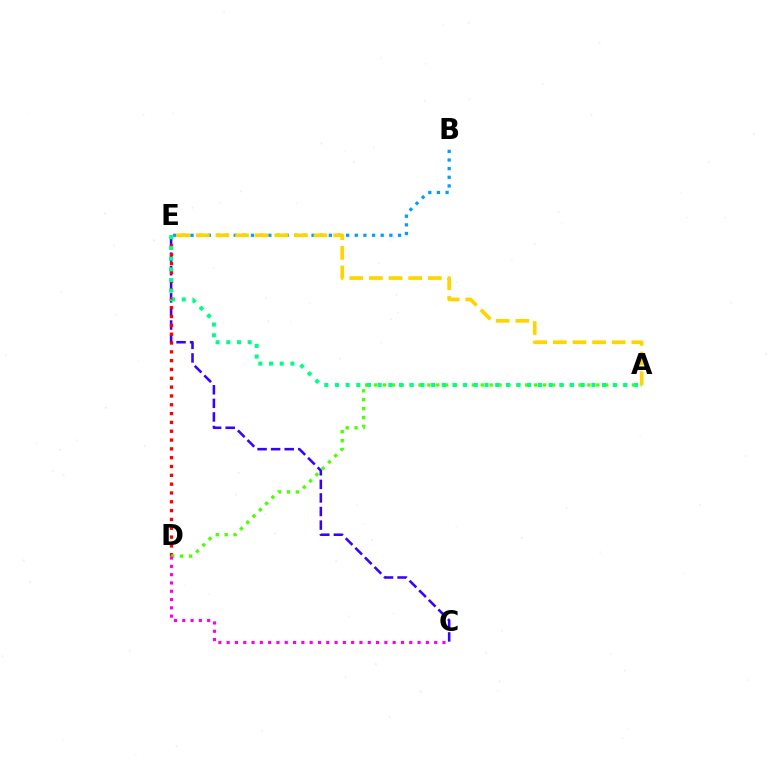{('C', 'E'): [{'color': '#3700ff', 'line_style': 'dashed', 'thickness': 1.84}], ('D', 'E'): [{'color': '#ff0000', 'line_style': 'dotted', 'thickness': 2.4}], ('B', 'E'): [{'color': '#009eff', 'line_style': 'dotted', 'thickness': 2.35}], ('A', 'D'): [{'color': '#4fff00', 'line_style': 'dotted', 'thickness': 2.42}], ('A', 'E'): [{'color': '#00ff86', 'line_style': 'dotted', 'thickness': 2.9}, {'color': '#ffd500', 'line_style': 'dashed', 'thickness': 2.67}], ('C', 'D'): [{'color': '#ff00ed', 'line_style': 'dotted', 'thickness': 2.26}]}